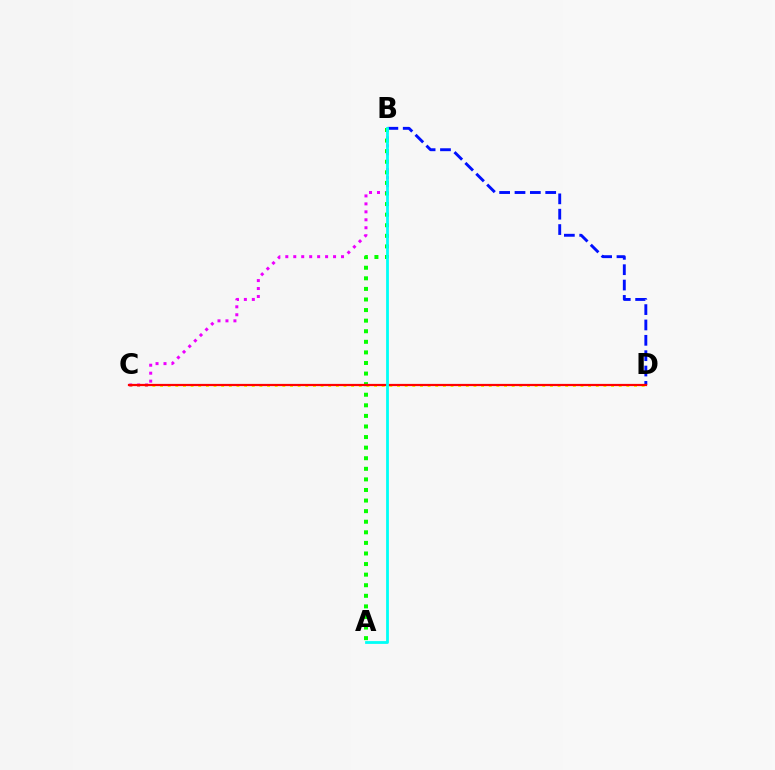{('C', 'D'): [{'color': '#fcf500', 'line_style': 'dotted', 'thickness': 2.08}, {'color': '#ff0000', 'line_style': 'solid', 'thickness': 1.6}], ('B', 'C'): [{'color': '#ee00ff', 'line_style': 'dotted', 'thickness': 2.16}], ('B', 'D'): [{'color': '#0010ff', 'line_style': 'dashed', 'thickness': 2.09}], ('A', 'B'): [{'color': '#08ff00', 'line_style': 'dotted', 'thickness': 2.88}, {'color': '#00fff6', 'line_style': 'solid', 'thickness': 2.01}]}